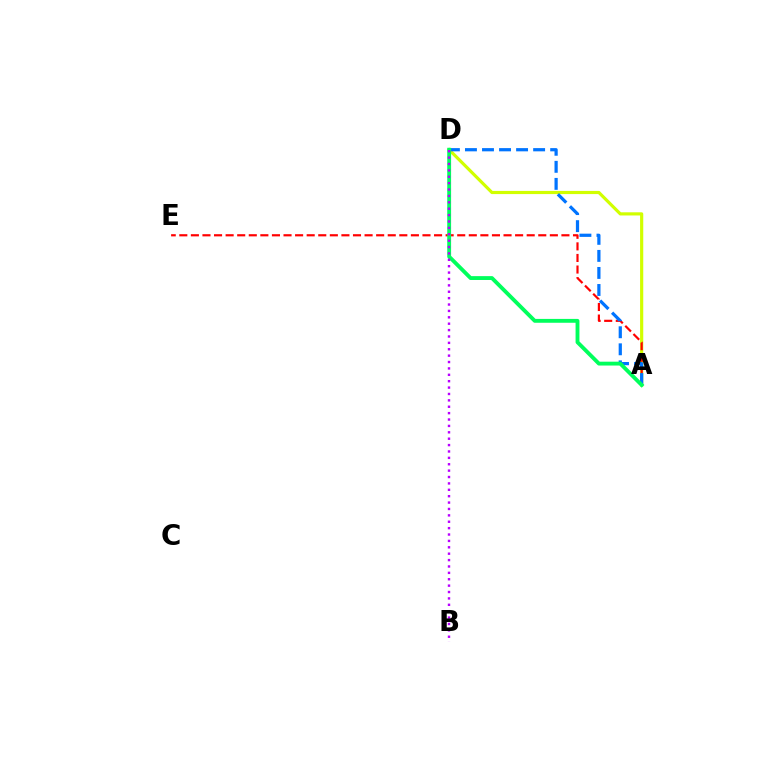{('A', 'D'): [{'color': '#d1ff00', 'line_style': 'solid', 'thickness': 2.29}, {'color': '#0074ff', 'line_style': 'dashed', 'thickness': 2.32}, {'color': '#00ff5c', 'line_style': 'solid', 'thickness': 2.78}], ('A', 'E'): [{'color': '#ff0000', 'line_style': 'dashed', 'thickness': 1.57}], ('B', 'D'): [{'color': '#b900ff', 'line_style': 'dotted', 'thickness': 1.74}]}